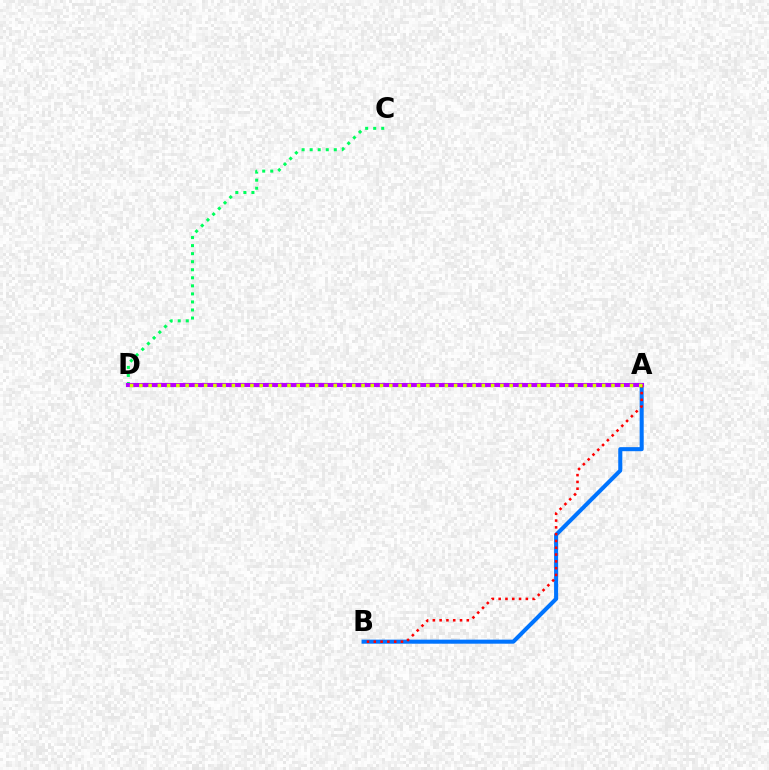{('A', 'B'): [{'color': '#0074ff', 'line_style': 'solid', 'thickness': 2.92}, {'color': '#ff0000', 'line_style': 'dotted', 'thickness': 1.84}], ('C', 'D'): [{'color': '#00ff5c', 'line_style': 'dotted', 'thickness': 2.19}], ('A', 'D'): [{'color': '#b900ff', 'line_style': 'solid', 'thickness': 2.96}, {'color': '#d1ff00', 'line_style': 'dotted', 'thickness': 2.52}]}